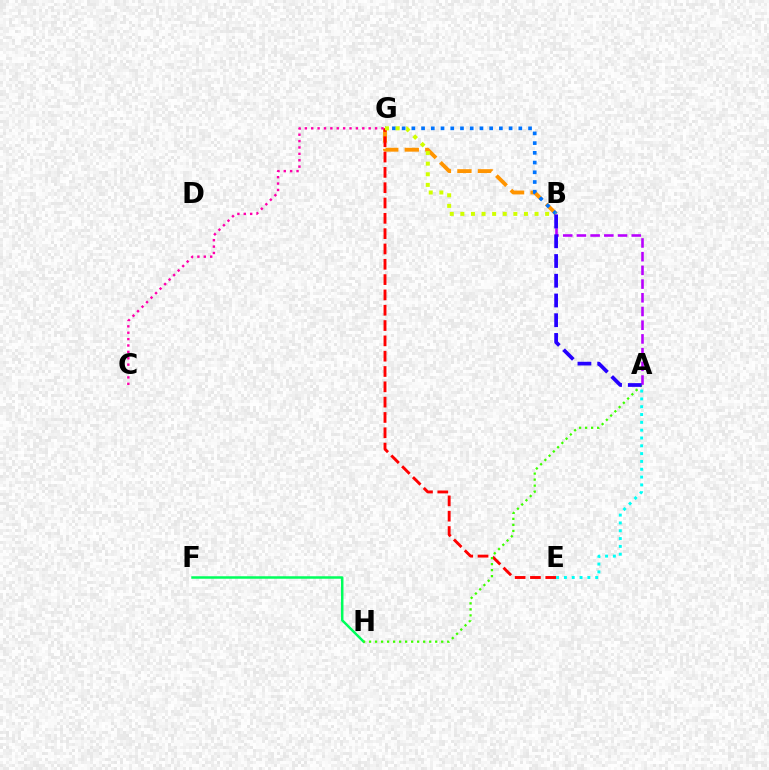{('B', 'G'): [{'color': '#ff9400', 'line_style': 'dashed', 'thickness': 2.79}, {'color': '#0074ff', 'line_style': 'dotted', 'thickness': 2.64}, {'color': '#d1ff00', 'line_style': 'dotted', 'thickness': 2.88}], ('F', 'H'): [{'color': '#00ff5c', 'line_style': 'solid', 'thickness': 1.8}], ('E', 'G'): [{'color': '#ff0000', 'line_style': 'dashed', 'thickness': 2.08}], ('A', 'H'): [{'color': '#3dff00', 'line_style': 'dotted', 'thickness': 1.63}], ('C', 'G'): [{'color': '#ff00ac', 'line_style': 'dotted', 'thickness': 1.73}], ('A', 'B'): [{'color': '#b900ff', 'line_style': 'dashed', 'thickness': 1.86}, {'color': '#2500ff', 'line_style': 'dashed', 'thickness': 2.68}], ('A', 'E'): [{'color': '#00fff6', 'line_style': 'dotted', 'thickness': 2.12}]}